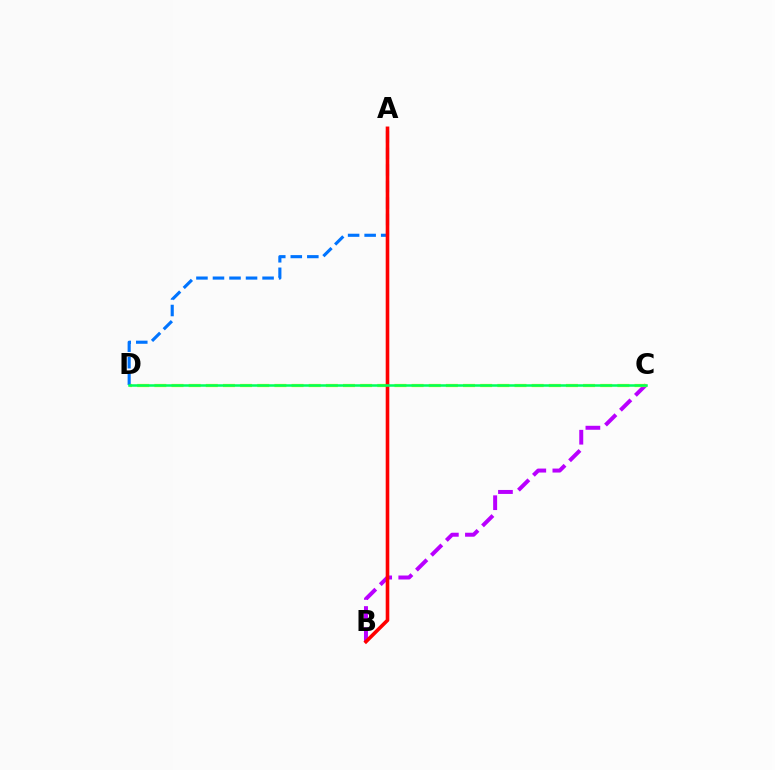{('B', 'C'): [{'color': '#b900ff', 'line_style': 'dashed', 'thickness': 2.86}], ('C', 'D'): [{'color': '#d1ff00', 'line_style': 'dashed', 'thickness': 2.33}, {'color': '#00ff5c', 'line_style': 'solid', 'thickness': 1.82}], ('A', 'D'): [{'color': '#0074ff', 'line_style': 'dashed', 'thickness': 2.25}], ('A', 'B'): [{'color': '#ff0000', 'line_style': 'solid', 'thickness': 2.59}]}